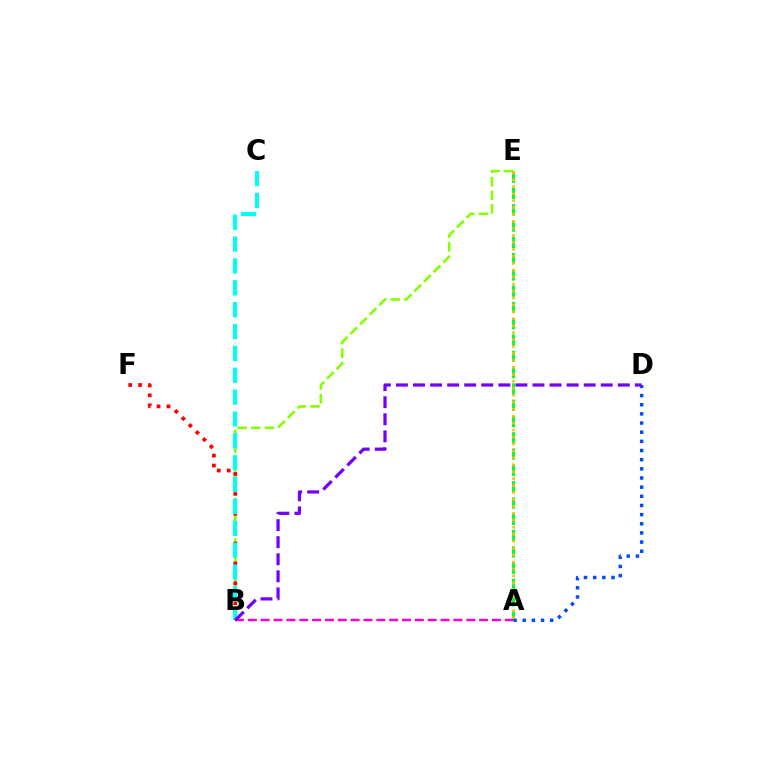{('B', 'E'): [{'color': '#84ff00', 'line_style': 'dashed', 'thickness': 1.85}], ('A', 'E'): [{'color': '#00ff39', 'line_style': 'dashed', 'thickness': 2.21}, {'color': '#ffbd00', 'line_style': 'dotted', 'thickness': 1.89}], ('B', 'F'): [{'color': '#ff0000', 'line_style': 'dotted', 'thickness': 2.7}], ('B', 'C'): [{'color': '#00fff6', 'line_style': 'dashed', 'thickness': 2.97}], ('A', 'D'): [{'color': '#004bff', 'line_style': 'dotted', 'thickness': 2.49}], ('A', 'B'): [{'color': '#ff00cf', 'line_style': 'dashed', 'thickness': 1.75}], ('B', 'D'): [{'color': '#7200ff', 'line_style': 'dashed', 'thickness': 2.32}]}